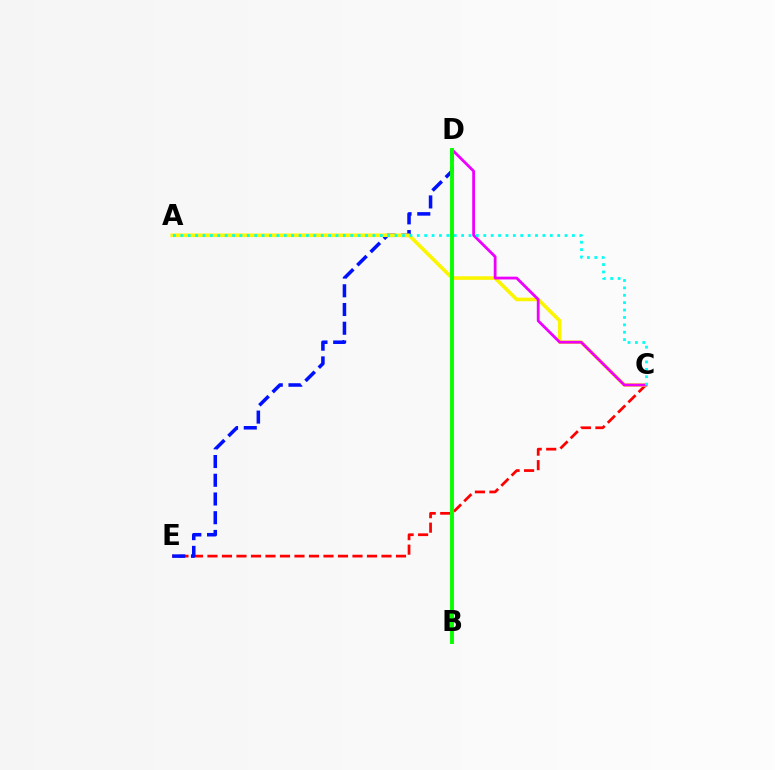{('C', 'E'): [{'color': '#ff0000', 'line_style': 'dashed', 'thickness': 1.97}], ('D', 'E'): [{'color': '#0010ff', 'line_style': 'dashed', 'thickness': 2.54}], ('A', 'C'): [{'color': '#fcf500', 'line_style': 'solid', 'thickness': 2.58}, {'color': '#00fff6', 'line_style': 'dotted', 'thickness': 2.01}], ('C', 'D'): [{'color': '#ee00ff', 'line_style': 'solid', 'thickness': 2.01}], ('B', 'D'): [{'color': '#08ff00', 'line_style': 'solid', 'thickness': 2.81}]}